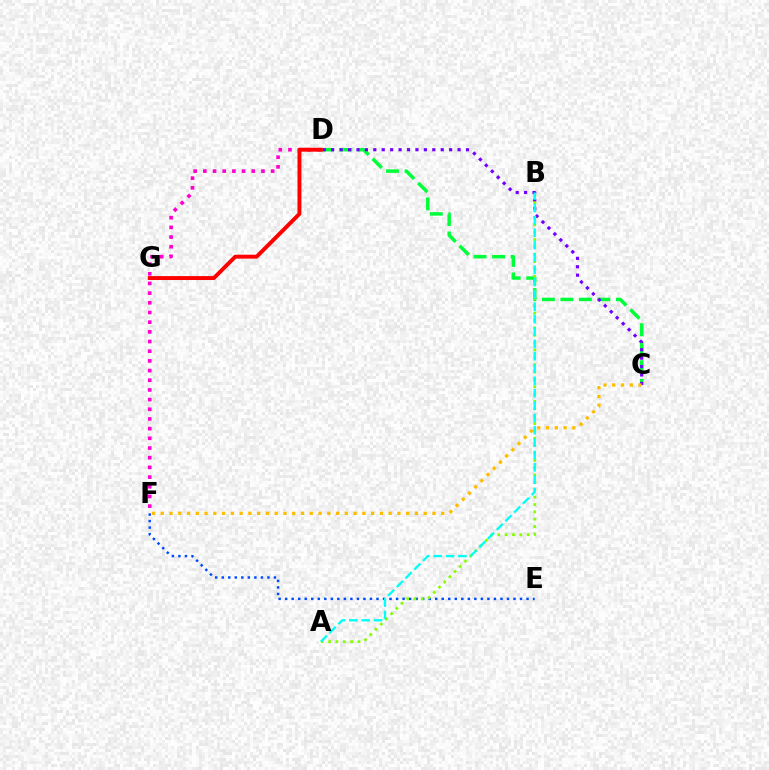{('E', 'F'): [{'color': '#004bff', 'line_style': 'dotted', 'thickness': 1.77}], ('C', 'D'): [{'color': '#00ff39', 'line_style': 'dashed', 'thickness': 2.51}, {'color': '#7200ff', 'line_style': 'dotted', 'thickness': 2.29}], ('D', 'F'): [{'color': '#ff00cf', 'line_style': 'dotted', 'thickness': 2.63}], ('A', 'B'): [{'color': '#84ff00', 'line_style': 'dotted', 'thickness': 2.0}, {'color': '#00fff6', 'line_style': 'dashed', 'thickness': 1.68}], ('D', 'G'): [{'color': '#ff0000', 'line_style': 'solid', 'thickness': 2.83}], ('C', 'F'): [{'color': '#ffbd00', 'line_style': 'dotted', 'thickness': 2.38}]}